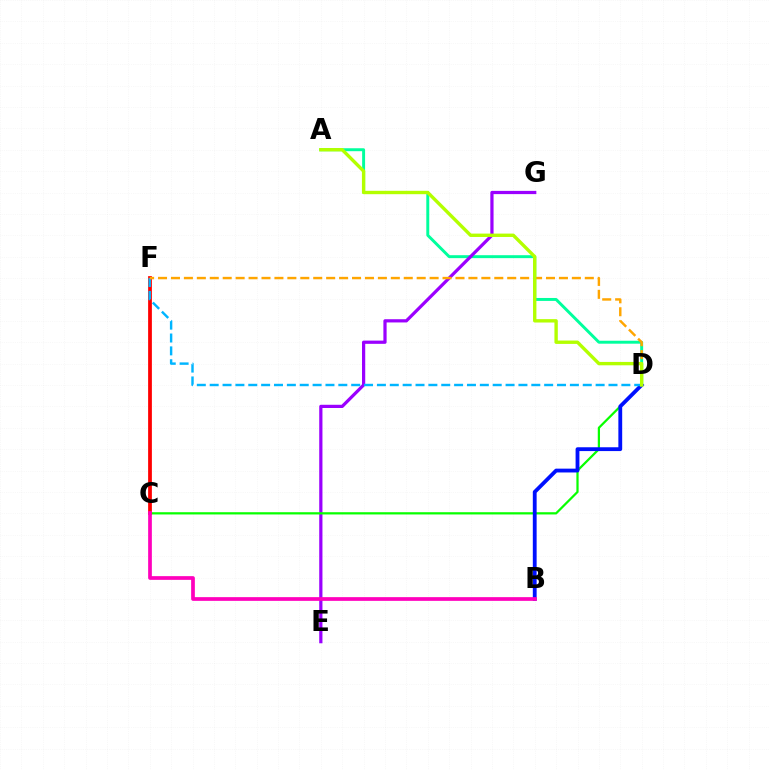{('A', 'D'): [{'color': '#00ff9d', 'line_style': 'solid', 'thickness': 2.12}, {'color': '#b3ff00', 'line_style': 'solid', 'thickness': 2.43}], ('E', 'G'): [{'color': '#9b00ff', 'line_style': 'solid', 'thickness': 2.32}], ('C', 'D'): [{'color': '#08ff00', 'line_style': 'solid', 'thickness': 1.61}], ('C', 'F'): [{'color': '#ff0000', 'line_style': 'solid', 'thickness': 2.71}], ('B', 'D'): [{'color': '#0010ff', 'line_style': 'solid', 'thickness': 2.75}], ('D', 'F'): [{'color': '#00b5ff', 'line_style': 'dashed', 'thickness': 1.75}, {'color': '#ffa500', 'line_style': 'dashed', 'thickness': 1.76}], ('B', 'C'): [{'color': '#ff00bd', 'line_style': 'solid', 'thickness': 2.67}]}